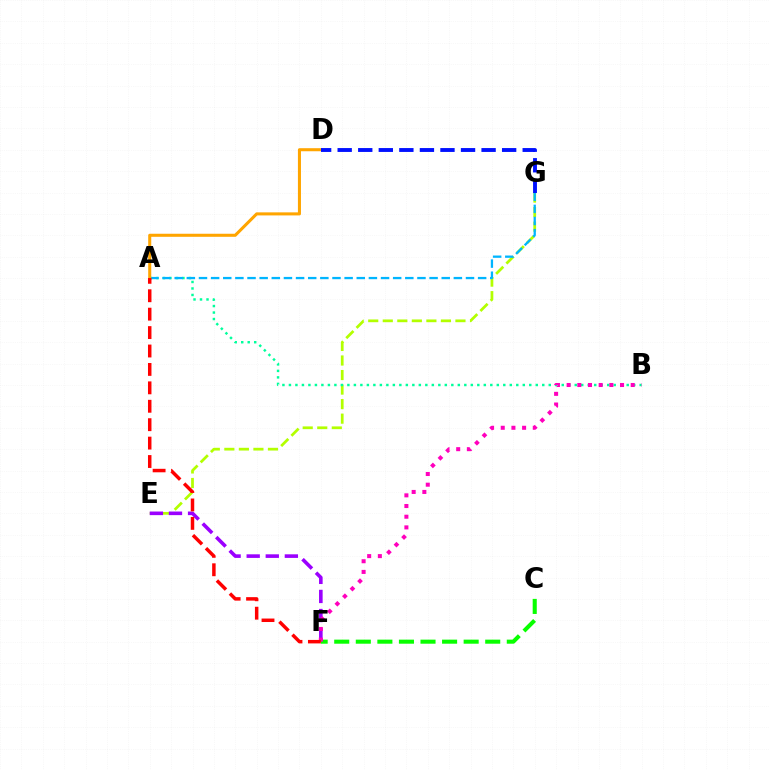{('E', 'G'): [{'color': '#b3ff00', 'line_style': 'dashed', 'thickness': 1.98}], ('A', 'B'): [{'color': '#00ff9d', 'line_style': 'dotted', 'thickness': 1.76}], ('E', 'F'): [{'color': '#9b00ff', 'line_style': 'dashed', 'thickness': 2.59}], ('A', 'G'): [{'color': '#00b5ff', 'line_style': 'dashed', 'thickness': 1.65}], ('C', 'F'): [{'color': '#08ff00', 'line_style': 'dashed', 'thickness': 2.93}], ('A', 'D'): [{'color': '#ffa500', 'line_style': 'solid', 'thickness': 2.2}], ('B', 'F'): [{'color': '#ff00bd', 'line_style': 'dotted', 'thickness': 2.9}], ('D', 'G'): [{'color': '#0010ff', 'line_style': 'dashed', 'thickness': 2.79}], ('A', 'F'): [{'color': '#ff0000', 'line_style': 'dashed', 'thickness': 2.5}]}